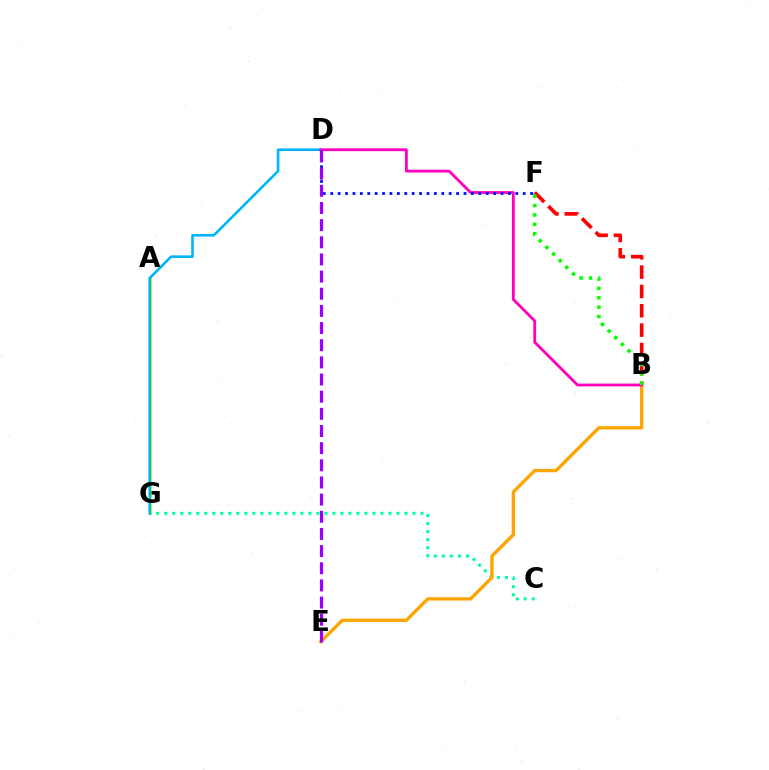{('A', 'G'): [{'color': '#b3ff00', 'line_style': 'solid', 'thickness': 2.12}], ('C', 'G'): [{'color': '#00ff9d', 'line_style': 'dotted', 'thickness': 2.18}], ('B', 'E'): [{'color': '#ffa500', 'line_style': 'solid', 'thickness': 2.42}], ('D', 'G'): [{'color': '#00b5ff', 'line_style': 'solid', 'thickness': 1.88}], ('B', 'D'): [{'color': '#ff00bd', 'line_style': 'solid', 'thickness': 2.02}], ('B', 'F'): [{'color': '#ff0000', 'line_style': 'dashed', 'thickness': 2.63}, {'color': '#08ff00', 'line_style': 'dotted', 'thickness': 2.55}], ('D', 'F'): [{'color': '#0010ff', 'line_style': 'dotted', 'thickness': 2.01}], ('D', 'E'): [{'color': '#9b00ff', 'line_style': 'dashed', 'thickness': 2.33}]}